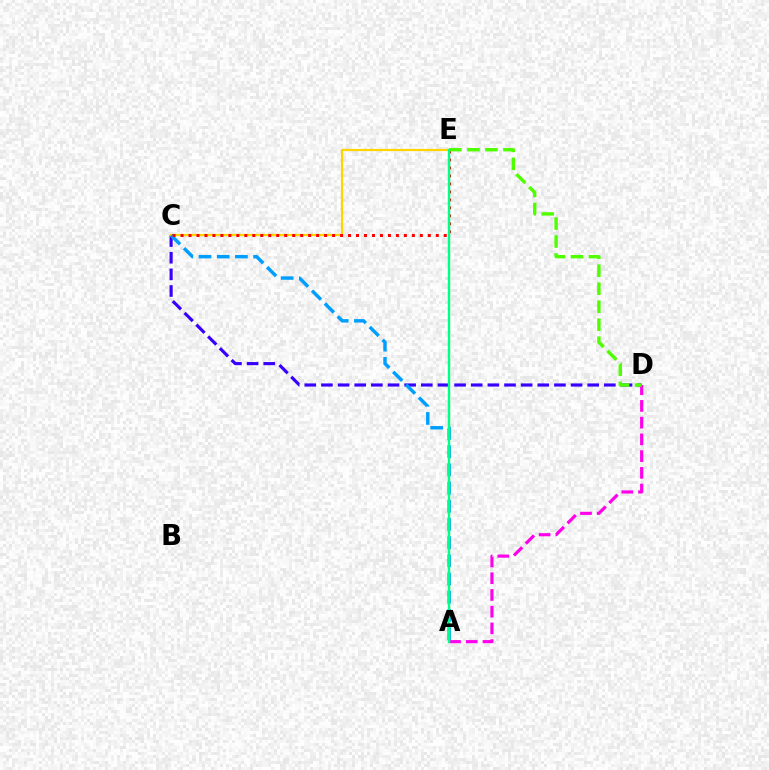{('C', 'D'): [{'color': '#3700ff', 'line_style': 'dashed', 'thickness': 2.26}], ('C', 'E'): [{'color': '#ffd500', 'line_style': 'solid', 'thickness': 1.61}, {'color': '#ff0000', 'line_style': 'dotted', 'thickness': 2.17}], ('A', 'C'): [{'color': '#009eff', 'line_style': 'dashed', 'thickness': 2.47}], ('A', 'D'): [{'color': '#ff00ed', 'line_style': 'dashed', 'thickness': 2.27}], ('D', 'E'): [{'color': '#4fff00', 'line_style': 'dashed', 'thickness': 2.44}], ('A', 'E'): [{'color': '#00ff86', 'line_style': 'solid', 'thickness': 1.74}]}